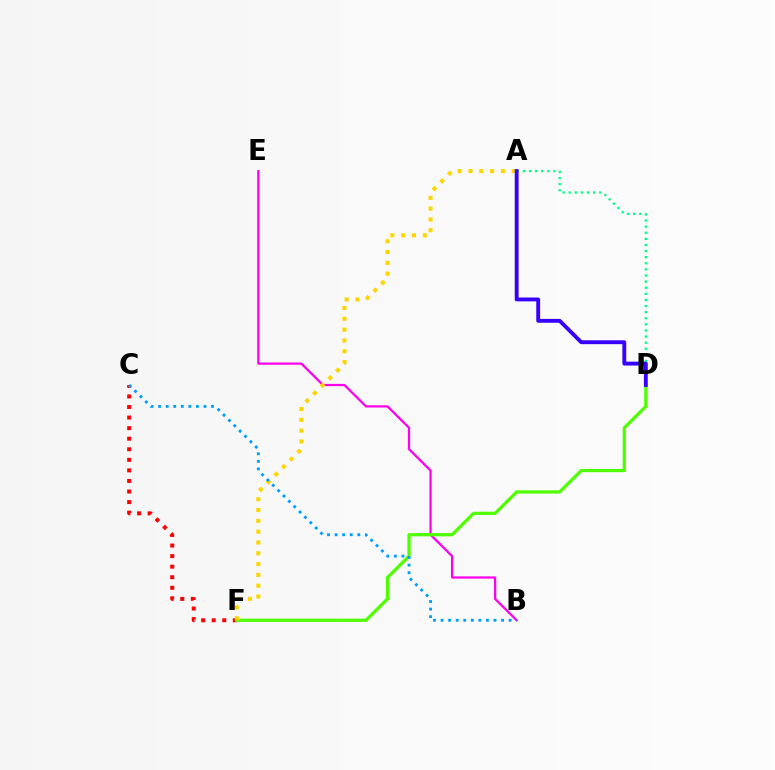{('C', 'F'): [{'color': '#ff0000', 'line_style': 'dotted', 'thickness': 2.87}], ('B', 'E'): [{'color': '#ff00ed', 'line_style': 'solid', 'thickness': 1.62}], ('D', 'F'): [{'color': '#4fff00', 'line_style': 'solid', 'thickness': 2.33}], ('A', 'D'): [{'color': '#00ff86', 'line_style': 'dotted', 'thickness': 1.66}, {'color': '#3700ff', 'line_style': 'solid', 'thickness': 2.78}], ('A', 'F'): [{'color': '#ffd500', 'line_style': 'dotted', 'thickness': 2.94}], ('B', 'C'): [{'color': '#009eff', 'line_style': 'dotted', 'thickness': 2.05}]}